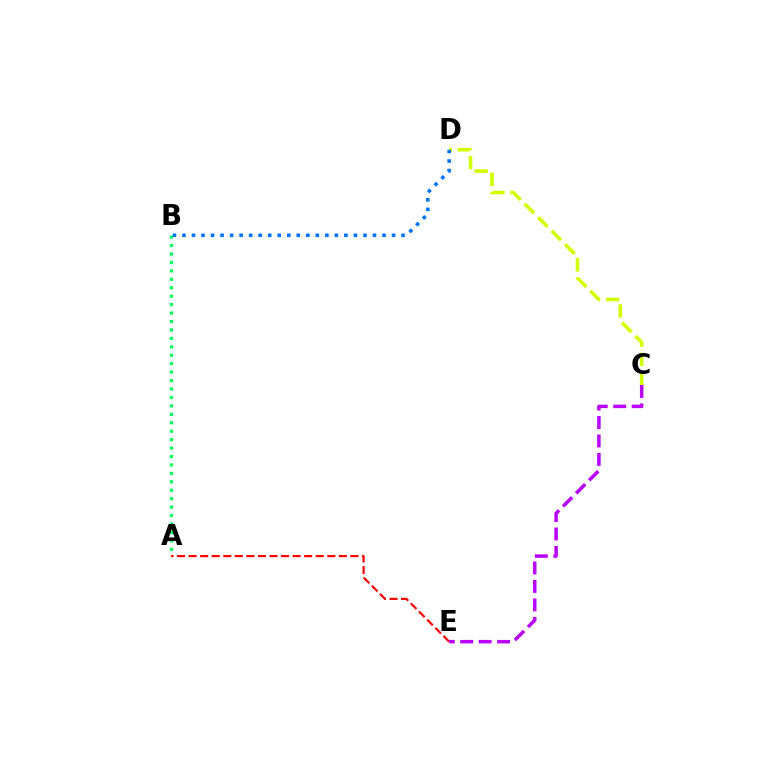{('A', 'B'): [{'color': '#00ff5c', 'line_style': 'dotted', 'thickness': 2.29}], ('A', 'E'): [{'color': '#ff0000', 'line_style': 'dashed', 'thickness': 1.57}], ('C', 'D'): [{'color': '#d1ff00', 'line_style': 'dashed', 'thickness': 2.59}], ('B', 'D'): [{'color': '#0074ff', 'line_style': 'dotted', 'thickness': 2.59}], ('C', 'E'): [{'color': '#b900ff', 'line_style': 'dashed', 'thickness': 2.51}]}